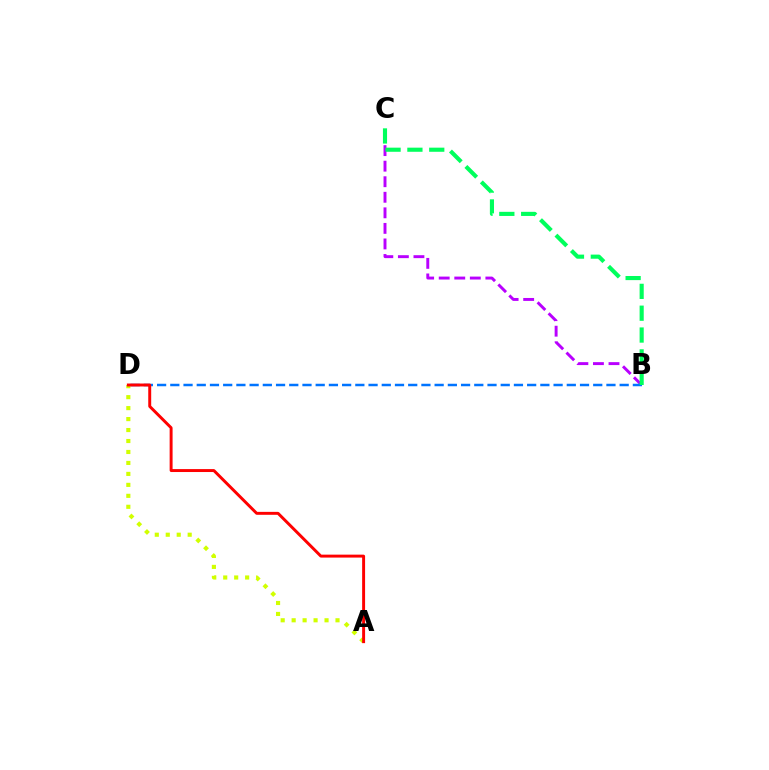{('B', 'C'): [{'color': '#b900ff', 'line_style': 'dashed', 'thickness': 2.11}, {'color': '#00ff5c', 'line_style': 'dashed', 'thickness': 2.97}], ('B', 'D'): [{'color': '#0074ff', 'line_style': 'dashed', 'thickness': 1.8}], ('A', 'D'): [{'color': '#d1ff00', 'line_style': 'dotted', 'thickness': 2.98}, {'color': '#ff0000', 'line_style': 'solid', 'thickness': 2.12}]}